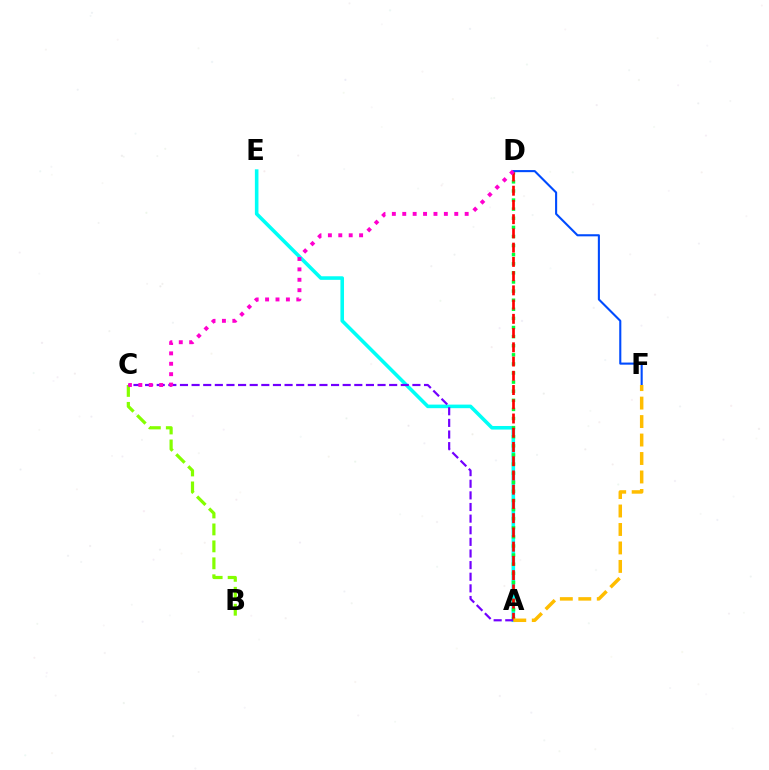{('A', 'E'): [{'color': '#00fff6', 'line_style': 'solid', 'thickness': 2.58}], ('A', 'D'): [{'color': '#00ff39', 'line_style': 'dotted', 'thickness': 2.47}, {'color': '#ff0000', 'line_style': 'dashed', 'thickness': 1.93}], ('B', 'C'): [{'color': '#84ff00', 'line_style': 'dashed', 'thickness': 2.3}], ('D', 'F'): [{'color': '#004bff', 'line_style': 'solid', 'thickness': 1.51}], ('A', 'C'): [{'color': '#7200ff', 'line_style': 'dashed', 'thickness': 1.58}], ('A', 'F'): [{'color': '#ffbd00', 'line_style': 'dashed', 'thickness': 2.51}], ('C', 'D'): [{'color': '#ff00cf', 'line_style': 'dotted', 'thickness': 2.83}]}